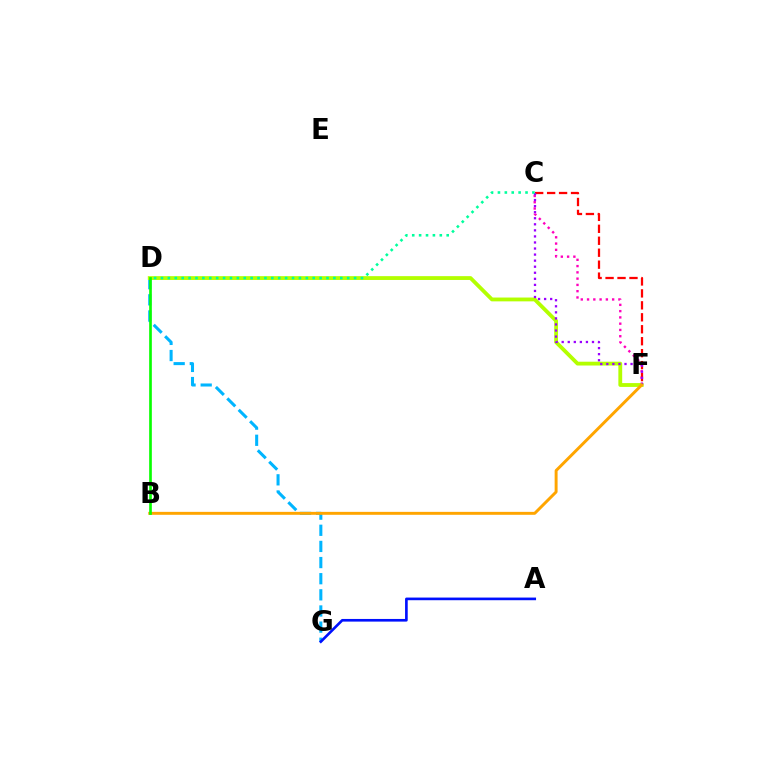{('D', 'G'): [{'color': '#00b5ff', 'line_style': 'dashed', 'thickness': 2.19}], ('C', 'F'): [{'color': '#ff00bd', 'line_style': 'dotted', 'thickness': 1.7}, {'color': '#ff0000', 'line_style': 'dashed', 'thickness': 1.62}, {'color': '#9b00ff', 'line_style': 'dotted', 'thickness': 1.65}], ('D', 'F'): [{'color': '#b3ff00', 'line_style': 'solid', 'thickness': 2.75}], ('C', 'D'): [{'color': '#00ff9d', 'line_style': 'dotted', 'thickness': 1.87}], ('B', 'F'): [{'color': '#ffa500', 'line_style': 'solid', 'thickness': 2.12}], ('B', 'D'): [{'color': '#08ff00', 'line_style': 'solid', 'thickness': 1.92}], ('A', 'G'): [{'color': '#0010ff', 'line_style': 'solid', 'thickness': 1.91}]}